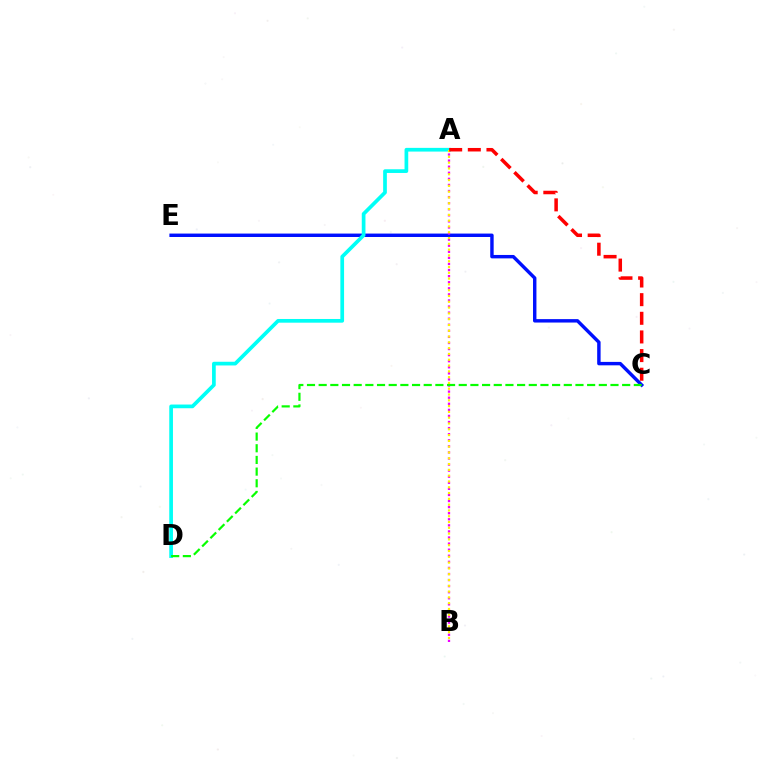{('C', 'E'): [{'color': '#0010ff', 'line_style': 'solid', 'thickness': 2.46}], ('A', 'D'): [{'color': '#00fff6', 'line_style': 'solid', 'thickness': 2.66}], ('A', 'B'): [{'color': '#ee00ff', 'line_style': 'dotted', 'thickness': 1.65}, {'color': '#fcf500', 'line_style': 'dotted', 'thickness': 1.57}], ('A', 'C'): [{'color': '#ff0000', 'line_style': 'dashed', 'thickness': 2.53}], ('C', 'D'): [{'color': '#08ff00', 'line_style': 'dashed', 'thickness': 1.59}]}